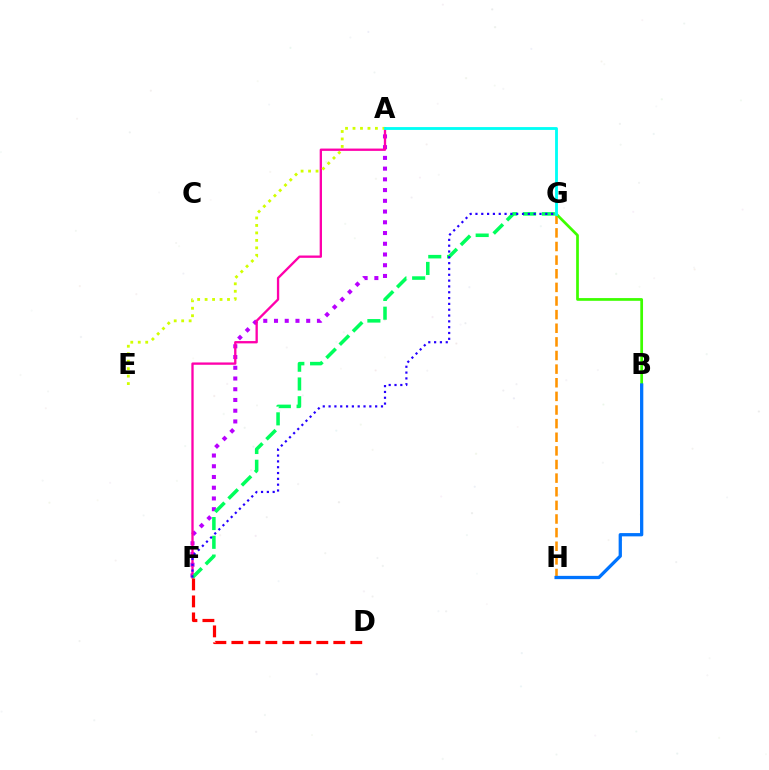{('A', 'F'): [{'color': '#b900ff', 'line_style': 'dotted', 'thickness': 2.92}, {'color': '#ff00ac', 'line_style': 'solid', 'thickness': 1.67}], ('G', 'H'): [{'color': '#ff9400', 'line_style': 'dashed', 'thickness': 1.85}], ('B', 'G'): [{'color': '#3dff00', 'line_style': 'solid', 'thickness': 1.96}], ('F', 'G'): [{'color': '#00ff5c', 'line_style': 'dashed', 'thickness': 2.55}, {'color': '#2500ff', 'line_style': 'dotted', 'thickness': 1.58}], ('A', 'E'): [{'color': '#d1ff00', 'line_style': 'dotted', 'thickness': 2.03}], ('A', 'G'): [{'color': '#00fff6', 'line_style': 'solid', 'thickness': 2.04}], ('D', 'F'): [{'color': '#ff0000', 'line_style': 'dashed', 'thickness': 2.31}], ('B', 'H'): [{'color': '#0074ff', 'line_style': 'solid', 'thickness': 2.36}]}